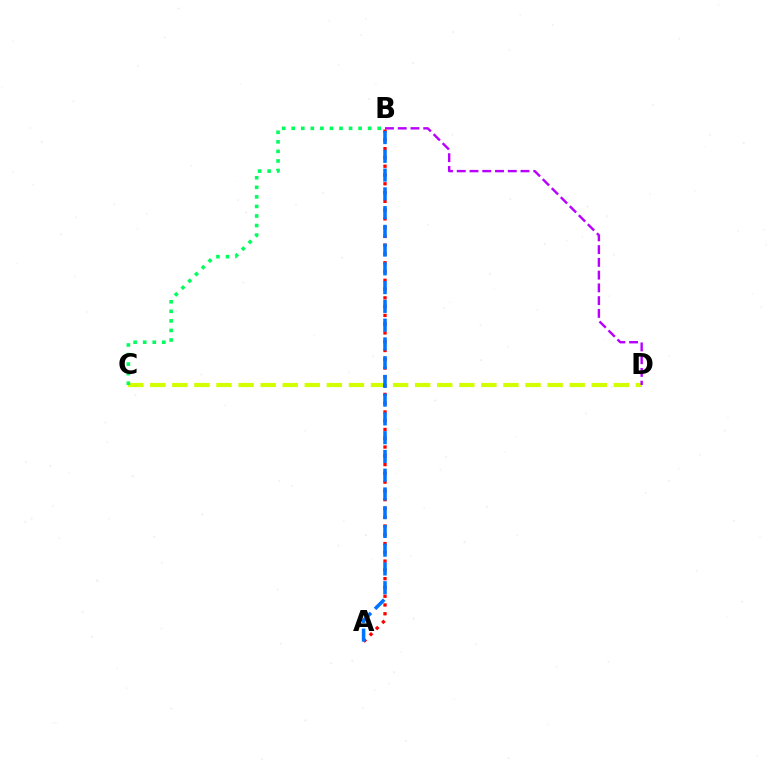{('C', 'D'): [{'color': '#d1ff00', 'line_style': 'dashed', 'thickness': 3.0}], ('B', 'D'): [{'color': '#b900ff', 'line_style': 'dashed', 'thickness': 1.73}], ('A', 'B'): [{'color': '#ff0000', 'line_style': 'dotted', 'thickness': 2.38}, {'color': '#0074ff', 'line_style': 'dashed', 'thickness': 2.55}], ('B', 'C'): [{'color': '#00ff5c', 'line_style': 'dotted', 'thickness': 2.6}]}